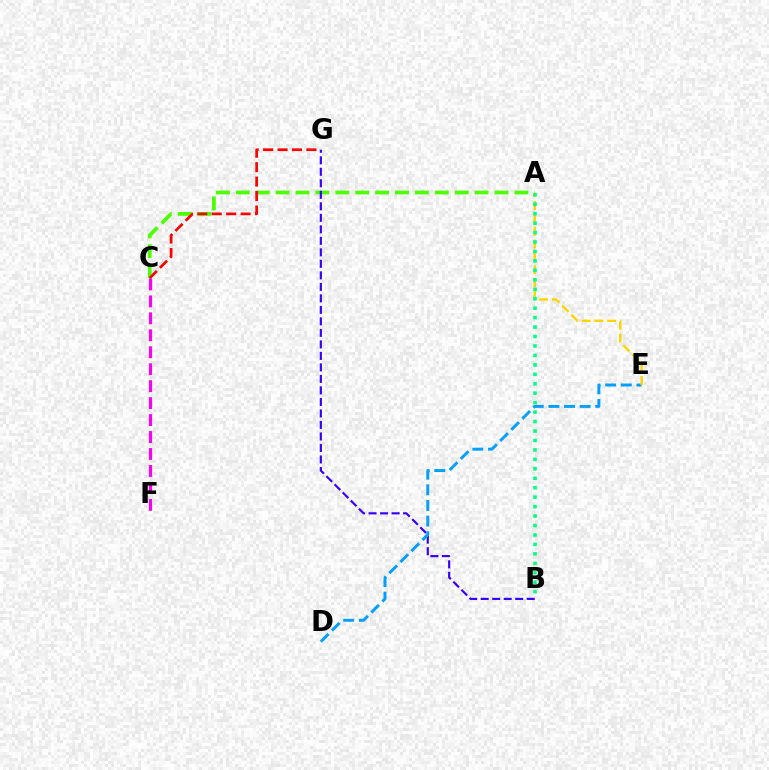{('A', 'C'): [{'color': '#4fff00', 'line_style': 'dashed', 'thickness': 2.7}], ('B', 'G'): [{'color': '#3700ff', 'line_style': 'dashed', 'thickness': 1.56}], ('D', 'E'): [{'color': '#009eff', 'line_style': 'dashed', 'thickness': 2.12}], ('A', 'E'): [{'color': '#ffd500', 'line_style': 'dashed', 'thickness': 1.74}], ('C', 'G'): [{'color': '#ff0000', 'line_style': 'dashed', 'thickness': 1.96}], ('C', 'F'): [{'color': '#ff00ed', 'line_style': 'dashed', 'thickness': 2.3}], ('A', 'B'): [{'color': '#00ff86', 'line_style': 'dotted', 'thickness': 2.57}]}